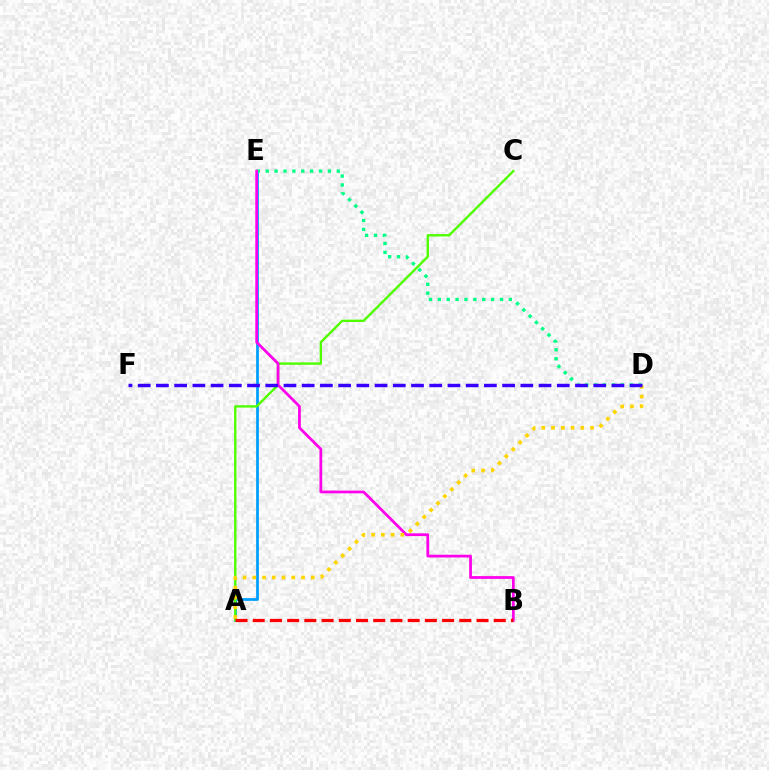{('A', 'E'): [{'color': '#009eff', 'line_style': 'solid', 'thickness': 1.97}], ('A', 'C'): [{'color': '#4fff00', 'line_style': 'solid', 'thickness': 1.72}], ('D', 'E'): [{'color': '#00ff86', 'line_style': 'dotted', 'thickness': 2.41}], ('B', 'E'): [{'color': '#ff00ed', 'line_style': 'solid', 'thickness': 1.98}], ('A', 'D'): [{'color': '#ffd500', 'line_style': 'dotted', 'thickness': 2.65}], ('A', 'B'): [{'color': '#ff0000', 'line_style': 'dashed', 'thickness': 2.34}], ('D', 'F'): [{'color': '#3700ff', 'line_style': 'dashed', 'thickness': 2.48}]}